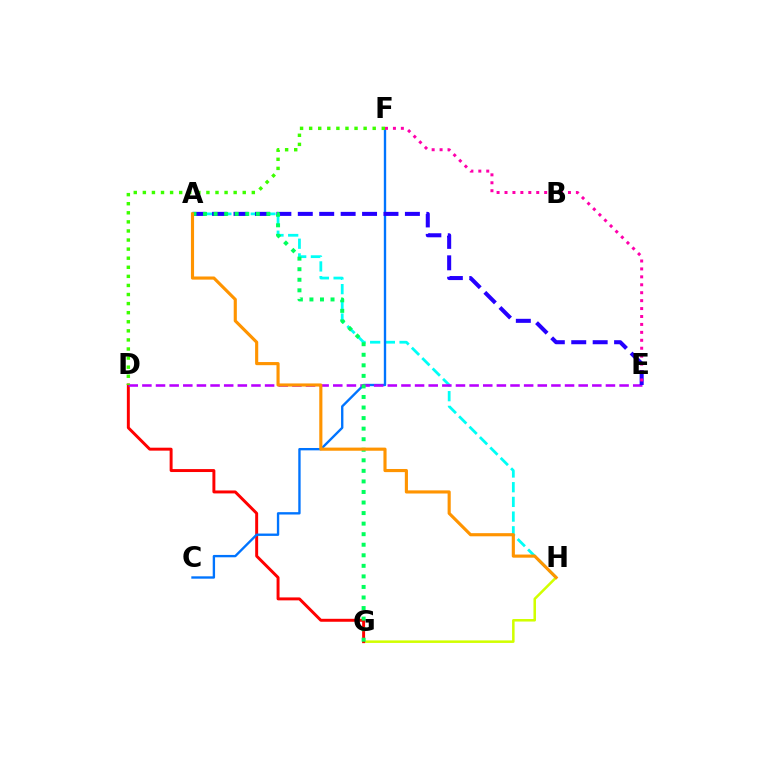{('G', 'H'): [{'color': '#d1ff00', 'line_style': 'solid', 'thickness': 1.82}], ('D', 'G'): [{'color': '#ff0000', 'line_style': 'solid', 'thickness': 2.12}], ('A', 'H'): [{'color': '#00fff6', 'line_style': 'dashed', 'thickness': 2.0}, {'color': '#ff9400', 'line_style': 'solid', 'thickness': 2.25}], ('C', 'F'): [{'color': '#0074ff', 'line_style': 'solid', 'thickness': 1.7}], ('D', 'E'): [{'color': '#b900ff', 'line_style': 'dashed', 'thickness': 1.85}], ('A', 'E'): [{'color': '#2500ff', 'line_style': 'dashed', 'thickness': 2.91}], ('E', 'F'): [{'color': '#ff00ac', 'line_style': 'dotted', 'thickness': 2.15}], ('D', 'F'): [{'color': '#3dff00', 'line_style': 'dotted', 'thickness': 2.47}], ('A', 'G'): [{'color': '#00ff5c', 'line_style': 'dotted', 'thickness': 2.87}]}